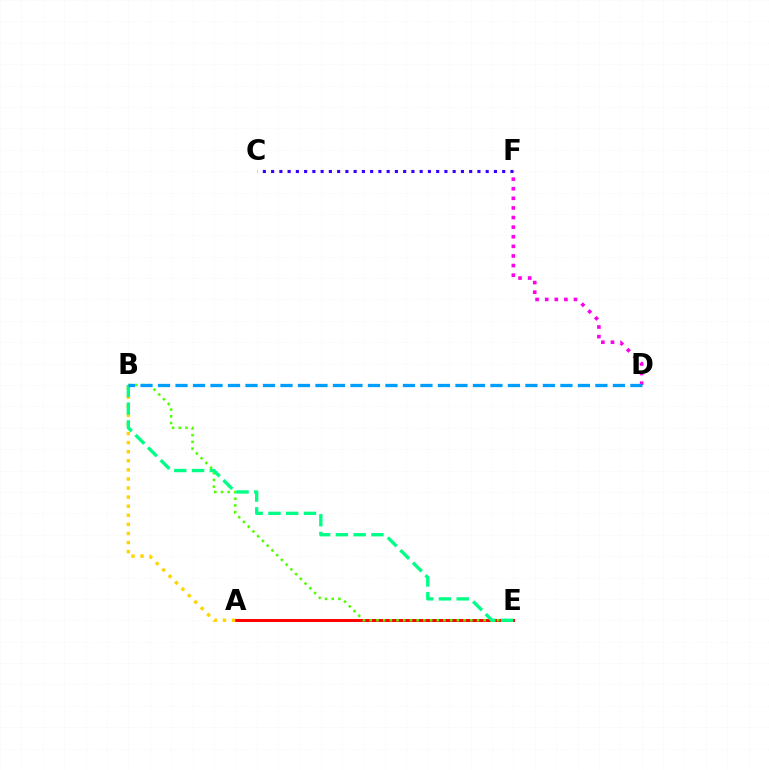{('A', 'E'): [{'color': '#ff0000', 'line_style': 'solid', 'thickness': 2.14}], ('D', 'F'): [{'color': '#ff00ed', 'line_style': 'dotted', 'thickness': 2.61}], ('B', 'E'): [{'color': '#4fff00', 'line_style': 'dotted', 'thickness': 1.82}, {'color': '#00ff86', 'line_style': 'dashed', 'thickness': 2.41}], ('A', 'B'): [{'color': '#ffd500', 'line_style': 'dotted', 'thickness': 2.47}], ('C', 'F'): [{'color': '#3700ff', 'line_style': 'dotted', 'thickness': 2.24}], ('B', 'D'): [{'color': '#009eff', 'line_style': 'dashed', 'thickness': 2.38}]}